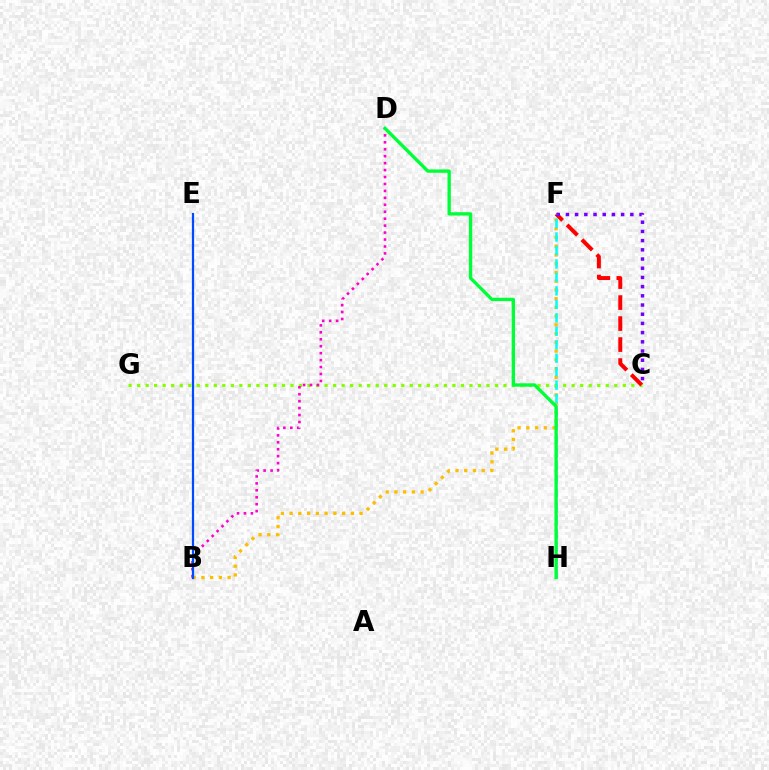{('B', 'F'): [{'color': '#ffbd00', 'line_style': 'dotted', 'thickness': 2.38}], ('C', 'G'): [{'color': '#84ff00', 'line_style': 'dotted', 'thickness': 2.32}], ('C', 'F'): [{'color': '#ff0000', 'line_style': 'dashed', 'thickness': 2.85}, {'color': '#7200ff', 'line_style': 'dotted', 'thickness': 2.5}], ('F', 'H'): [{'color': '#00fff6', 'line_style': 'dashed', 'thickness': 1.83}], ('B', 'D'): [{'color': '#ff00cf', 'line_style': 'dotted', 'thickness': 1.89}], ('B', 'E'): [{'color': '#004bff', 'line_style': 'solid', 'thickness': 1.61}], ('D', 'H'): [{'color': '#00ff39', 'line_style': 'solid', 'thickness': 2.41}]}